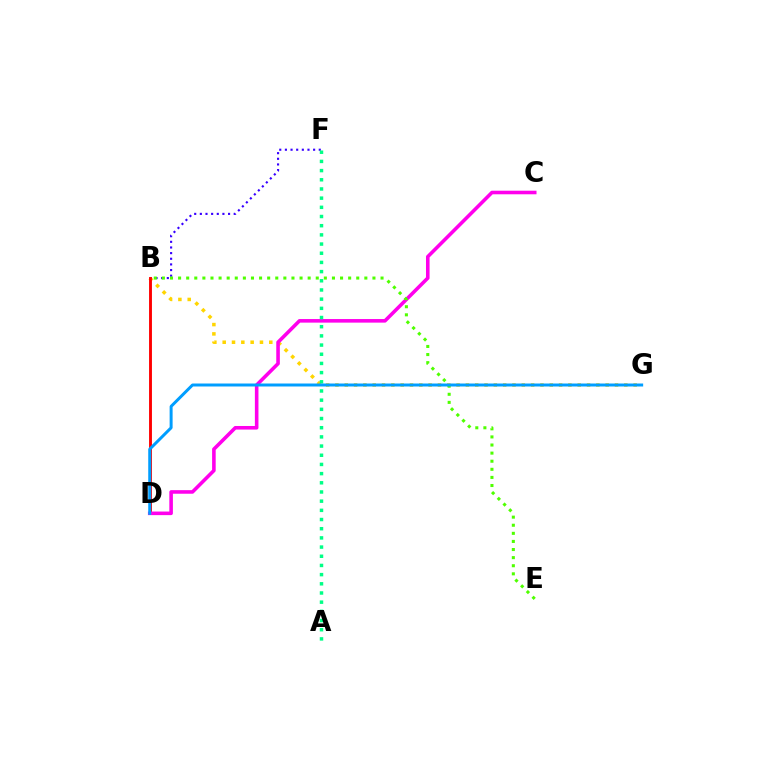{('B', 'F'): [{'color': '#3700ff', 'line_style': 'dotted', 'thickness': 1.53}], ('B', 'G'): [{'color': '#ffd500', 'line_style': 'dotted', 'thickness': 2.53}], ('B', 'D'): [{'color': '#ff0000', 'line_style': 'solid', 'thickness': 2.08}], ('C', 'D'): [{'color': '#ff00ed', 'line_style': 'solid', 'thickness': 2.58}], ('B', 'E'): [{'color': '#4fff00', 'line_style': 'dotted', 'thickness': 2.2}], ('A', 'F'): [{'color': '#00ff86', 'line_style': 'dotted', 'thickness': 2.49}], ('D', 'G'): [{'color': '#009eff', 'line_style': 'solid', 'thickness': 2.15}]}